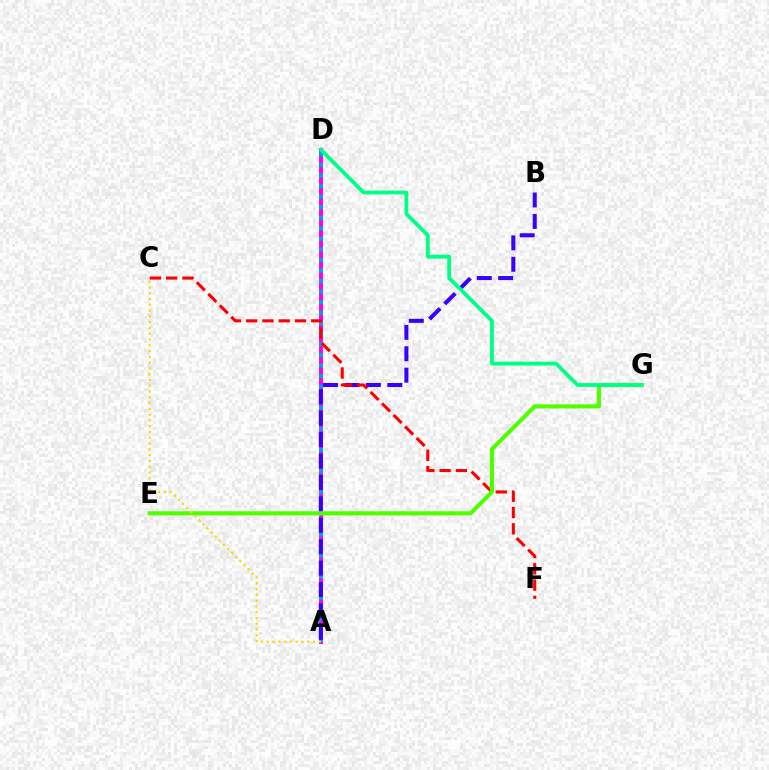{('A', 'D'): [{'color': '#ff00ed', 'line_style': 'solid', 'thickness': 2.83}, {'color': '#009eff', 'line_style': 'dotted', 'thickness': 2.87}], ('A', 'B'): [{'color': '#3700ff', 'line_style': 'dashed', 'thickness': 2.91}], ('C', 'F'): [{'color': '#ff0000', 'line_style': 'dashed', 'thickness': 2.21}], ('E', 'G'): [{'color': '#4fff00', 'line_style': 'solid', 'thickness': 2.95}], ('A', 'C'): [{'color': '#ffd500', 'line_style': 'dotted', 'thickness': 1.57}], ('D', 'G'): [{'color': '#00ff86', 'line_style': 'solid', 'thickness': 2.75}]}